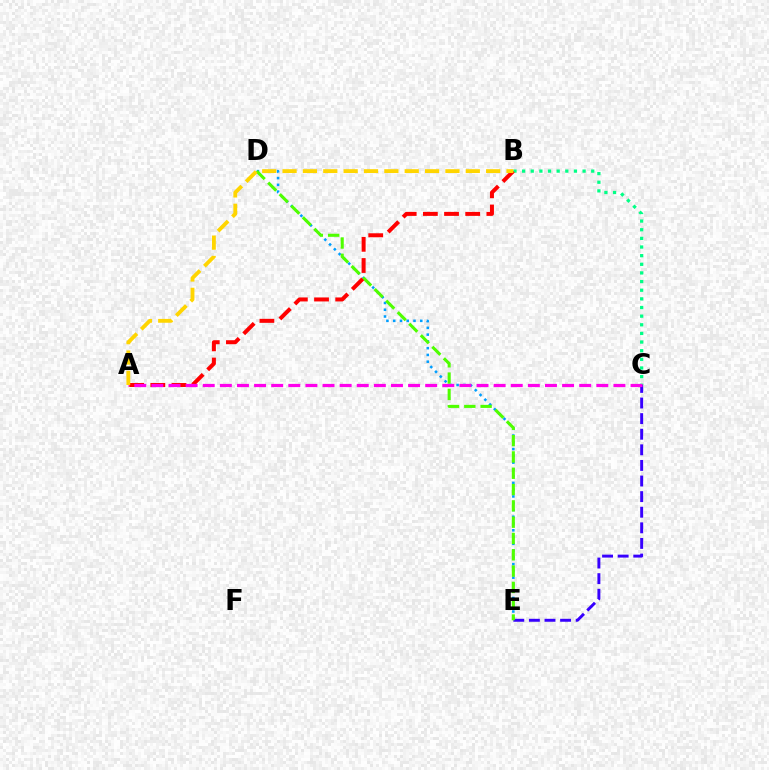{('D', 'E'): [{'color': '#009eff', 'line_style': 'dotted', 'thickness': 1.84}, {'color': '#4fff00', 'line_style': 'dashed', 'thickness': 2.22}], ('C', 'E'): [{'color': '#3700ff', 'line_style': 'dashed', 'thickness': 2.12}], ('B', 'C'): [{'color': '#00ff86', 'line_style': 'dotted', 'thickness': 2.35}], ('A', 'B'): [{'color': '#ff0000', 'line_style': 'dashed', 'thickness': 2.88}, {'color': '#ffd500', 'line_style': 'dashed', 'thickness': 2.77}], ('A', 'C'): [{'color': '#ff00ed', 'line_style': 'dashed', 'thickness': 2.32}]}